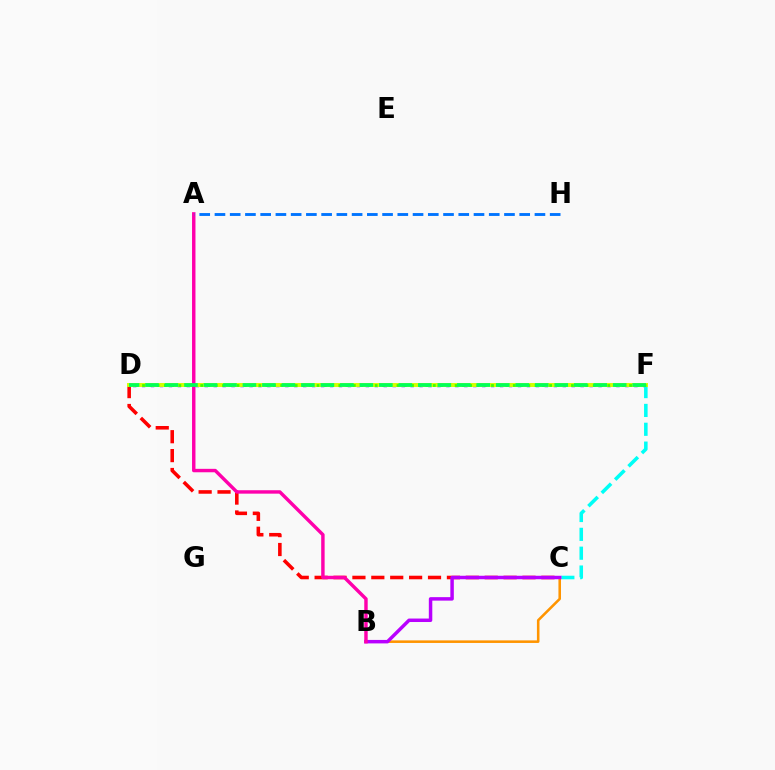{('D', 'F'): [{'color': '#2500ff', 'line_style': 'dotted', 'thickness': 2.43}, {'color': '#d1ff00', 'line_style': 'solid', 'thickness': 2.84}, {'color': '#3dff00', 'line_style': 'dotted', 'thickness': 1.98}, {'color': '#00ff5c', 'line_style': 'dashed', 'thickness': 2.65}], ('C', 'D'): [{'color': '#ff0000', 'line_style': 'dashed', 'thickness': 2.57}], ('B', 'C'): [{'color': '#ff9400', 'line_style': 'solid', 'thickness': 1.84}, {'color': '#b900ff', 'line_style': 'solid', 'thickness': 2.5}], ('C', 'F'): [{'color': '#00fff6', 'line_style': 'dashed', 'thickness': 2.56}], ('A', 'B'): [{'color': '#ff00ac', 'line_style': 'solid', 'thickness': 2.47}], ('A', 'H'): [{'color': '#0074ff', 'line_style': 'dashed', 'thickness': 2.07}]}